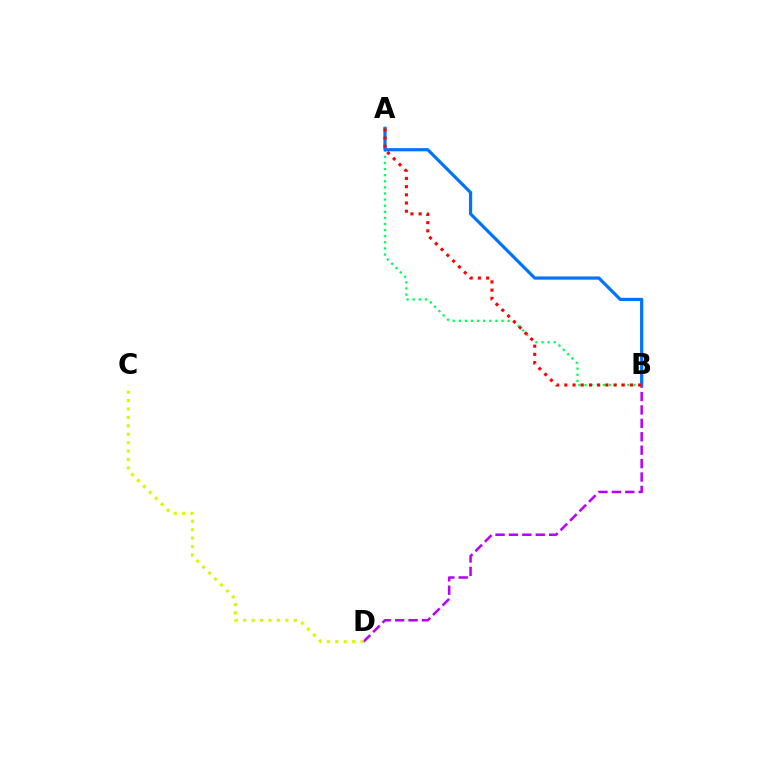{('A', 'B'): [{'color': '#00ff5c', 'line_style': 'dotted', 'thickness': 1.66}, {'color': '#0074ff', 'line_style': 'solid', 'thickness': 2.31}, {'color': '#ff0000', 'line_style': 'dotted', 'thickness': 2.23}], ('B', 'D'): [{'color': '#b900ff', 'line_style': 'dashed', 'thickness': 1.82}], ('C', 'D'): [{'color': '#d1ff00', 'line_style': 'dotted', 'thickness': 2.29}]}